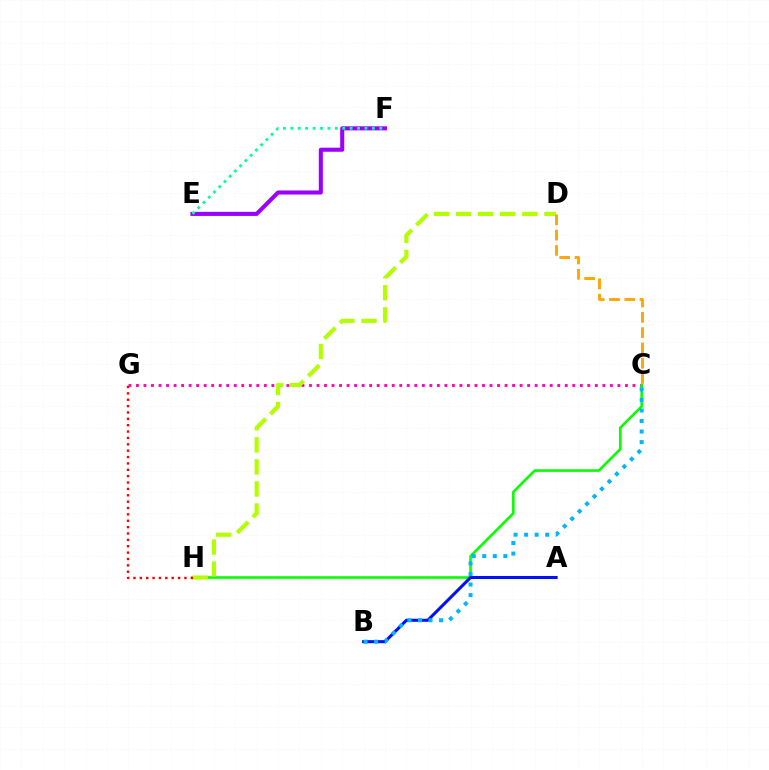{('C', 'G'): [{'color': '#ff00bd', 'line_style': 'dotted', 'thickness': 2.04}], ('C', 'H'): [{'color': '#08ff00', 'line_style': 'solid', 'thickness': 1.88}], ('E', 'F'): [{'color': '#9b00ff', 'line_style': 'solid', 'thickness': 2.93}, {'color': '#00ff9d', 'line_style': 'dotted', 'thickness': 2.01}], ('A', 'B'): [{'color': '#0010ff', 'line_style': 'solid', 'thickness': 2.2}], ('D', 'H'): [{'color': '#b3ff00', 'line_style': 'dashed', 'thickness': 3.0}], ('B', 'C'): [{'color': '#00b5ff', 'line_style': 'dotted', 'thickness': 2.86}], ('G', 'H'): [{'color': '#ff0000', 'line_style': 'dotted', 'thickness': 1.73}], ('C', 'D'): [{'color': '#ffa500', 'line_style': 'dashed', 'thickness': 2.08}]}